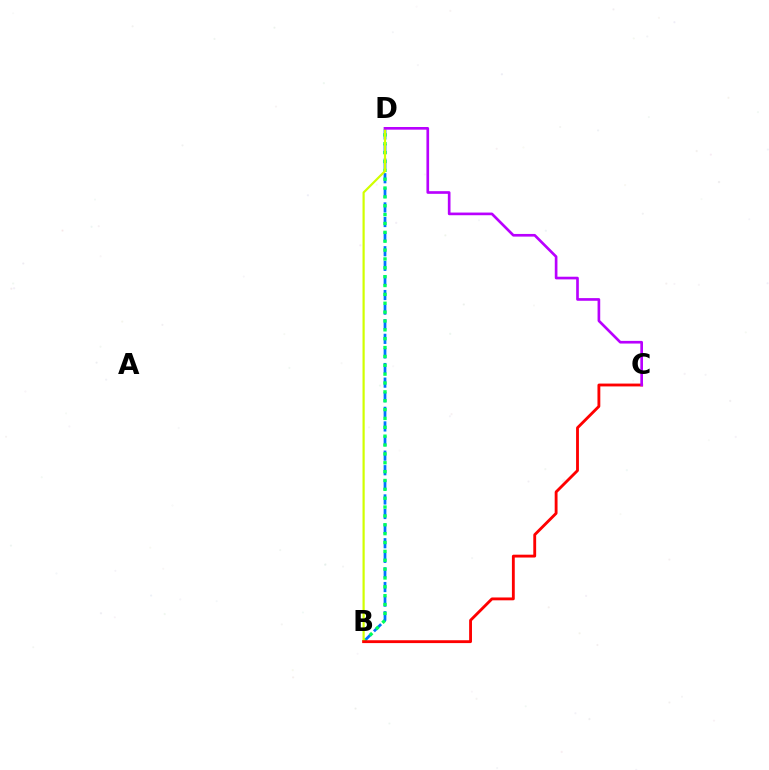{('B', 'D'): [{'color': '#0074ff', 'line_style': 'dashed', 'thickness': 1.98}, {'color': '#00ff5c', 'line_style': 'dotted', 'thickness': 2.41}, {'color': '#d1ff00', 'line_style': 'solid', 'thickness': 1.58}], ('B', 'C'): [{'color': '#ff0000', 'line_style': 'solid', 'thickness': 2.05}], ('C', 'D'): [{'color': '#b900ff', 'line_style': 'solid', 'thickness': 1.92}]}